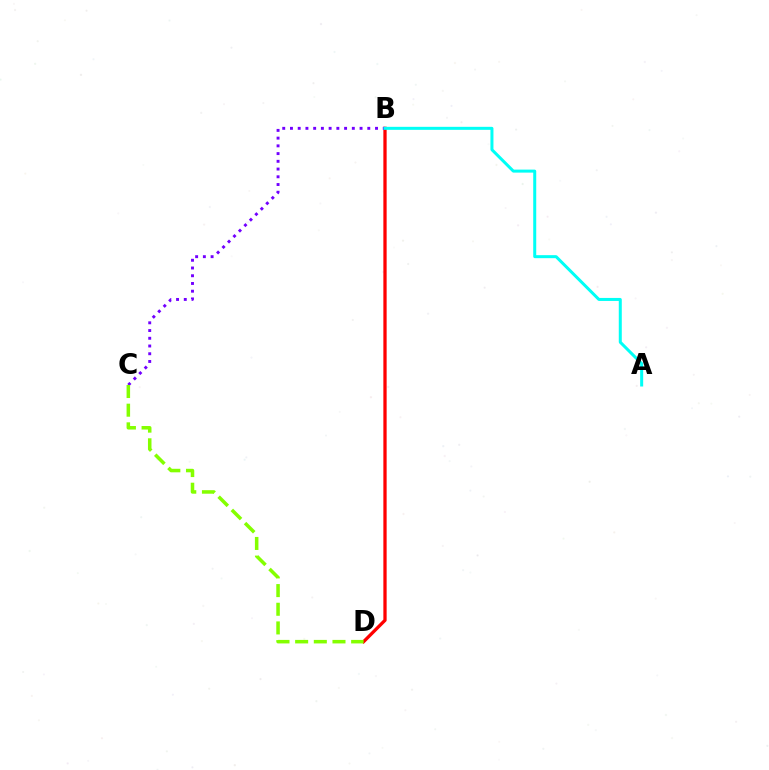{('B', 'D'): [{'color': '#ff0000', 'line_style': 'solid', 'thickness': 2.36}], ('B', 'C'): [{'color': '#7200ff', 'line_style': 'dotted', 'thickness': 2.1}], ('C', 'D'): [{'color': '#84ff00', 'line_style': 'dashed', 'thickness': 2.54}], ('A', 'B'): [{'color': '#00fff6', 'line_style': 'solid', 'thickness': 2.17}]}